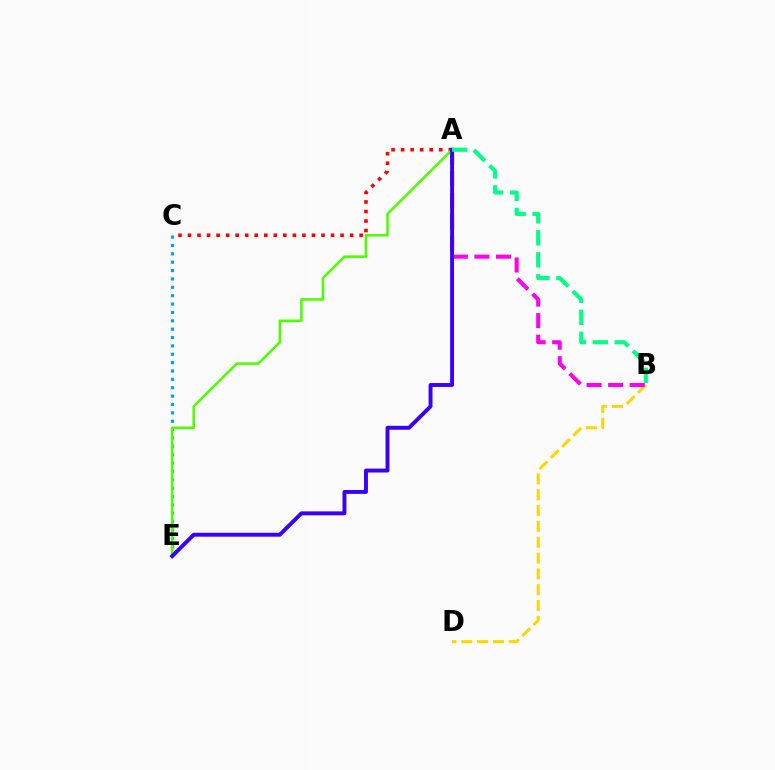{('C', 'E'): [{'color': '#009eff', 'line_style': 'dotted', 'thickness': 2.27}], ('B', 'D'): [{'color': '#ffd500', 'line_style': 'dashed', 'thickness': 2.15}], ('A', 'B'): [{'color': '#ff00ed', 'line_style': 'dashed', 'thickness': 2.93}, {'color': '#00ff86', 'line_style': 'dashed', 'thickness': 2.99}], ('A', 'C'): [{'color': '#ff0000', 'line_style': 'dotted', 'thickness': 2.59}], ('A', 'E'): [{'color': '#4fff00', 'line_style': 'solid', 'thickness': 1.84}, {'color': '#3700ff', 'line_style': 'solid', 'thickness': 2.81}]}